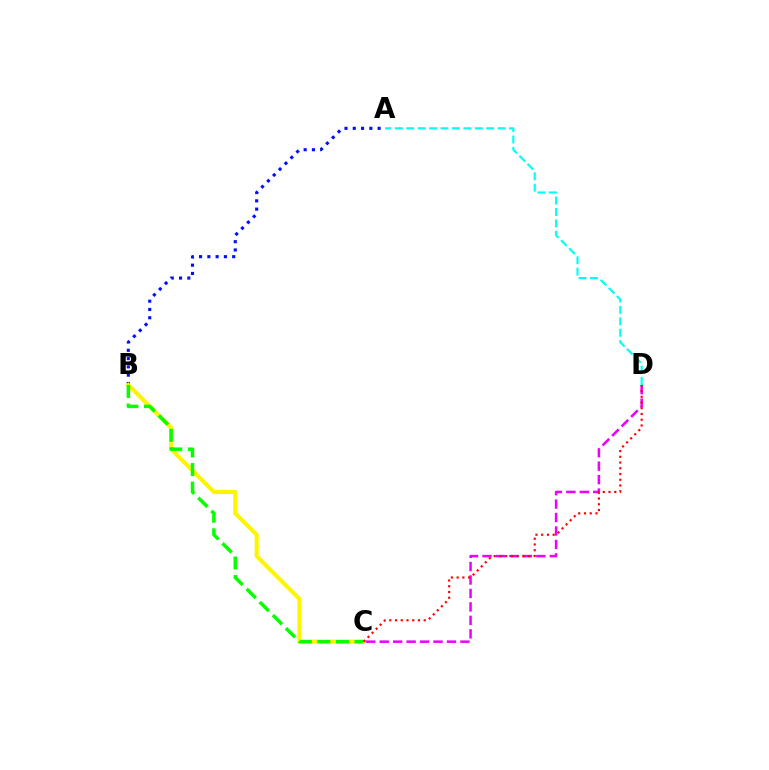{('A', 'B'): [{'color': '#0010ff', 'line_style': 'dotted', 'thickness': 2.25}], ('C', 'D'): [{'color': '#ee00ff', 'line_style': 'dashed', 'thickness': 1.83}, {'color': '#ff0000', 'line_style': 'dotted', 'thickness': 1.56}], ('A', 'D'): [{'color': '#00fff6', 'line_style': 'dashed', 'thickness': 1.55}], ('B', 'C'): [{'color': '#fcf500', 'line_style': 'solid', 'thickness': 2.96}, {'color': '#08ff00', 'line_style': 'dashed', 'thickness': 2.52}]}